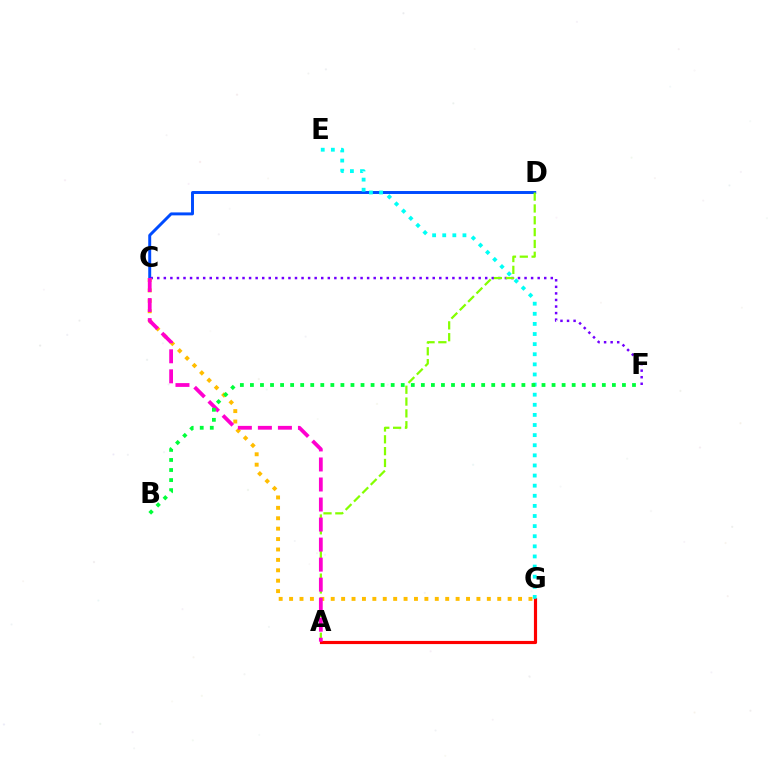{('C', 'D'): [{'color': '#004bff', 'line_style': 'solid', 'thickness': 2.13}], ('C', 'F'): [{'color': '#7200ff', 'line_style': 'dotted', 'thickness': 1.78}], ('A', 'G'): [{'color': '#ff0000', 'line_style': 'solid', 'thickness': 2.27}], ('A', 'D'): [{'color': '#84ff00', 'line_style': 'dashed', 'thickness': 1.61}], ('C', 'G'): [{'color': '#ffbd00', 'line_style': 'dotted', 'thickness': 2.83}], ('E', 'G'): [{'color': '#00fff6', 'line_style': 'dotted', 'thickness': 2.75}], ('A', 'C'): [{'color': '#ff00cf', 'line_style': 'dashed', 'thickness': 2.72}], ('B', 'F'): [{'color': '#00ff39', 'line_style': 'dotted', 'thickness': 2.73}]}